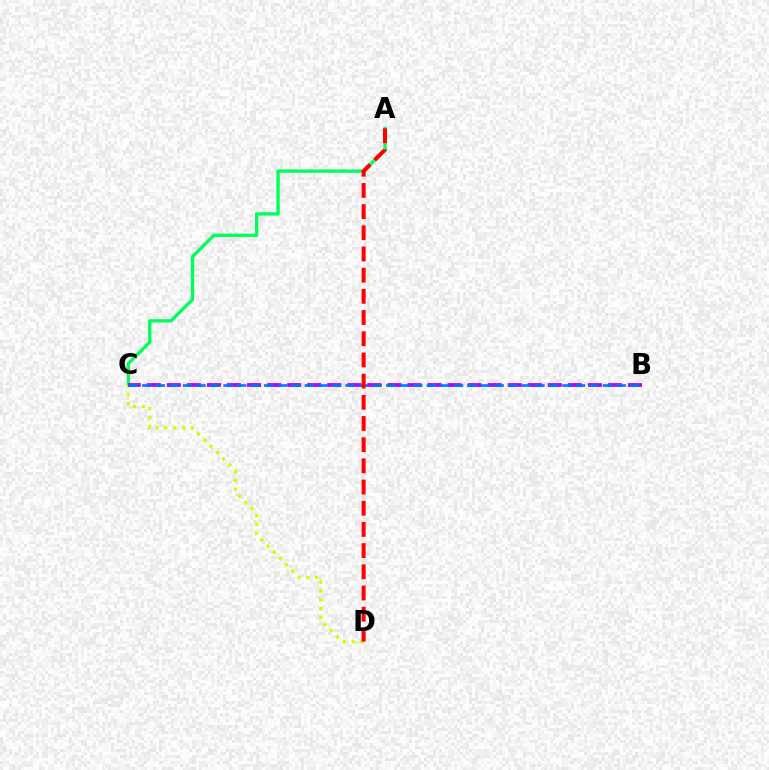{('A', 'C'): [{'color': '#00ff5c', 'line_style': 'solid', 'thickness': 2.39}], ('C', 'D'): [{'color': '#d1ff00', 'line_style': 'dotted', 'thickness': 2.39}], ('B', 'C'): [{'color': '#b900ff', 'line_style': 'dashed', 'thickness': 2.72}, {'color': '#0074ff', 'line_style': 'dashed', 'thickness': 1.84}], ('A', 'D'): [{'color': '#ff0000', 'line_style': 'dashed', 'thickness': 2.88}]}